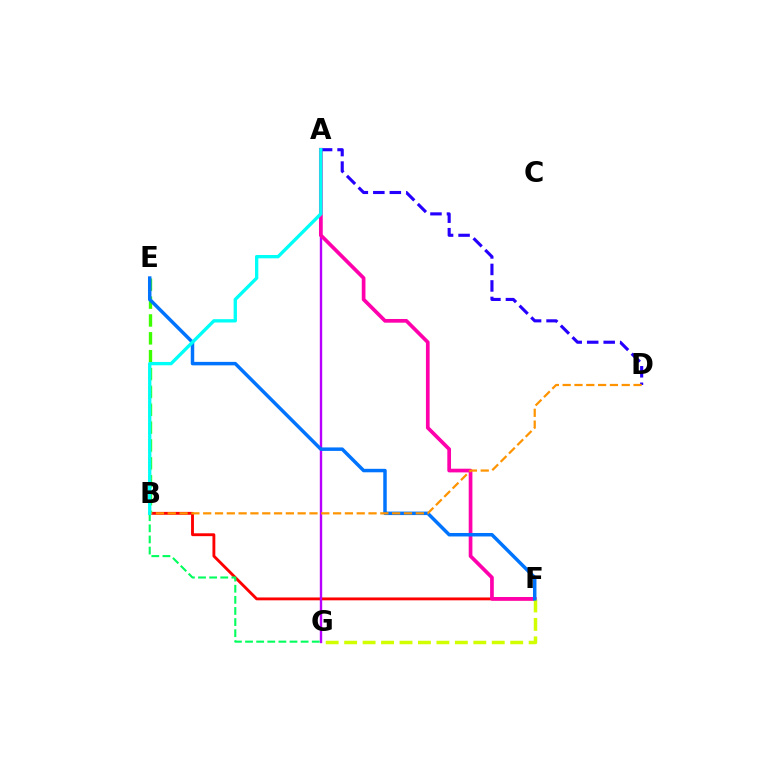{('B', 'F'): [{'color': '#ff0000', 'line_style': 'solid', 'thickness': 2.06}], ('A', 'G'): [{'color': '#b900ff', 'line_style': 'solid', 'thickness': 1.72}], ('A', 'F'): [{'color': '#ff00ac', 'line_style': 'solid', 'thickness': 2.66}], ('A', 'D'): [{'color': '#2500ff', 'line_style': 'dashed', 'thickness': 2.24}], ('F', 'G'): [{'color': '#d1ff00', 'line_style': 'dashed', 'thickness': 2.51}], ('B', 'E'): [{'color': '#3dff00', 'line_style': 'dashed', 'thickness': 2.43}], ('E', 'F'): [{'color': '#0074ff', 'line_style': 'solid', 'thickness': 2.51}], ('B', 'G'): [{'color': '#00ff5c', 'line_style': 'dashed', 'thickness': 1.51}], ('B', 'D'): [{'color': '#ff9400', 'line_style': 'dashed', 'thickness': 1.6}], ('A', 'B'): [{'color': '#00fff6', 'line_style': 'solid', 'thickness': 2.39}]}